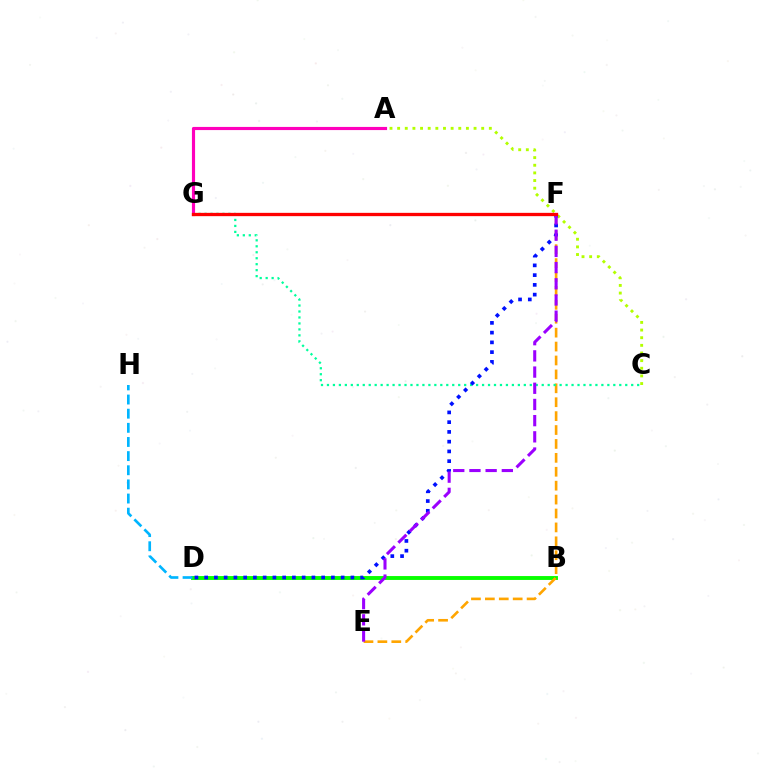{('B', 'D'): [{'color': '#08ff00', 'line_style': 'solid', 'thickness': 2.8}], ('D', 'H'): [{'color': '#00b5ff', 'line_style': 'dashed', 'thickness': 1.92}], ('E', 'F'): [{'color': '#ffa500', 'line_style': 'dashed', 'thickness': 1.89}, {'color': '#9b00ff', 'line_style': 'dashed', 'thickness': 2.2}], ('C', 'G'): [{'color': '#00ff9d', 'line_style': 'dotted', 'thickness': 1.62}], ('A', 'C'): [{'color': '#b3ff00', 'line_style': 'dotted', 'thickness': 2.08}], ('D', 'F'): [{'color': '#0010ff', 'line_style': 'dotted', 'thickness': 2.65}], ('A', 'G'): [{'color': '#ff00bd', 'line_style': 'solid', 'thickness': 2.27}], ('F', 'G'): [{'color': '#ff0000', 'line_style': 'solid', 'thickness': 2.38}]}